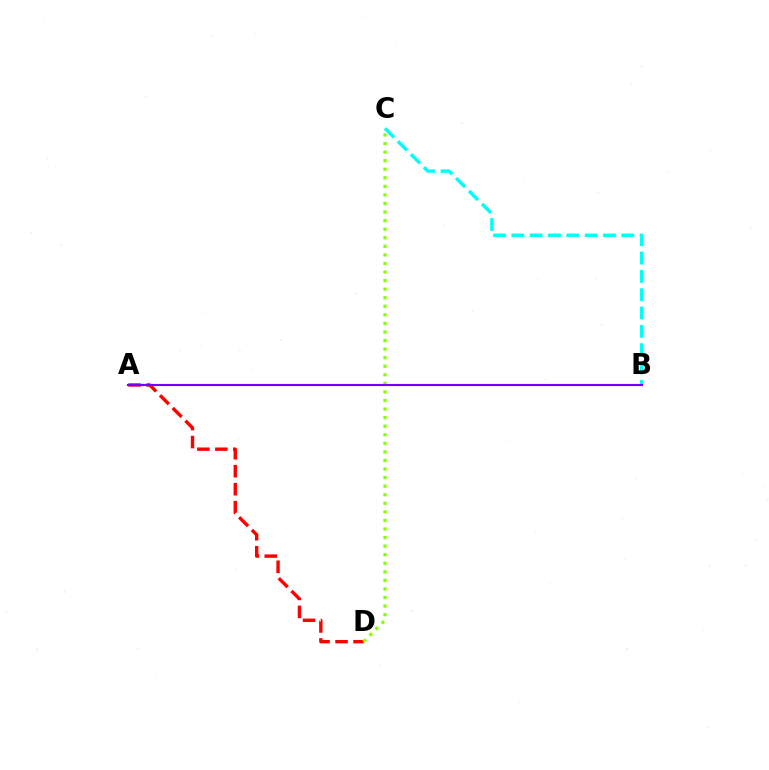{('A', 'D'): [{'color': '#ff0000', 'line_style': 'dashed', 'thickness': 2.44}], ('B', 'C'): [{'color': '#00fff6', 'line_style': 'dashed', 'thickness': 2.49}], ('C', 'D'): [{'color': '#84ff00', 'line_style': 'dotted', 'thickness': 2.33}], ('A', 'B'): [{'color': '#7200ff', 'line_style': 'solid', 'thickness': 1.53}]}